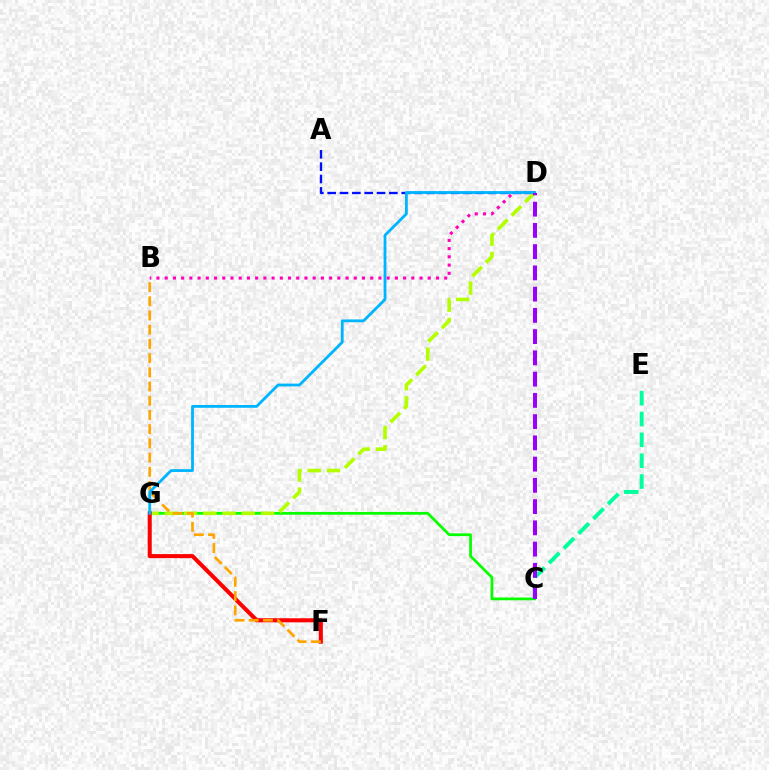{('C', 'E'): [{'color': '#00ff9d', 'line_style': 'dashed', 'thickness': 2.83}], ('C', 'G'): [{'color': '#08ff00', 'line_style': 'solid', 'thickness': 1.98}], ('A', 'D'): [{'color': '#0010ff', 'line_style': 'dashed', 'thickness': 1.68}], ('D', 'G'): [{'color': '#b3ff00', 'line_style': 'dashed', 'thickness': 2.61}, {'color': '#00b5ff', 'line_style': 'solid', 'thickness': 2.02}], ('F', 'G'): [{'color': '#ff0000', 'line_style': 'solid', 'thickness': 2.92}], ('B', 'F'): [{'color': '#ffa500', 'line_style': 'dashed', 'thickness': 1.93}], ('B', 'D'): [{'color': '#ff00bd', 'line_style': 'dotted', 'thickness': 2.23}], ('C', 'D'): [{'color': '#9b00ff', 'line_style': 'dashed', 'thickness': 2.89}]}